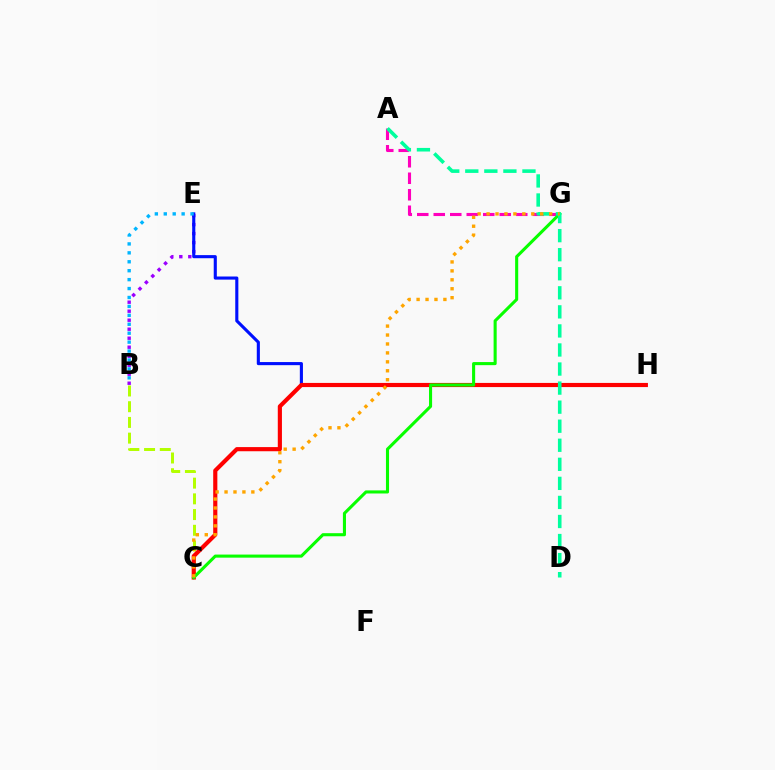{('B', 'E'): [{'color': '#9b00ff', 'line_style': 'dotted', 'thickness': 2.45}, {'color': '#00b5ff', 'line_style': 'dotted', 'thickness': 2.43}], ('B', 'C'): [{'color': '#b3ff00', 'line_style': 'dashed', 'thickness': 2.13}], ('E', 'H'): [{'color': '#0010ff', 'line_style': 'solid', 'thickness': 2.24}], ('A', 'G'): [{'color': '#ff00bd', 'line_style': 'dashed', 'thickness': 2.24}], ('C', 'H'): [{'color': '#ff0000', 'line_style': 'solid', 'thickness': 2.99}], ('C', 'G'): [{'color': '#08ff00', 'line_style': 'solid', 'thickness': 2.22}, {'color': '#ffa500', 'line_style': 'dotted', 'thickness': 2.43}], ('A', 'D'): [{'color': '#00ff9d', 'line_style': 'dashed', 'thickness': 2.59}]}